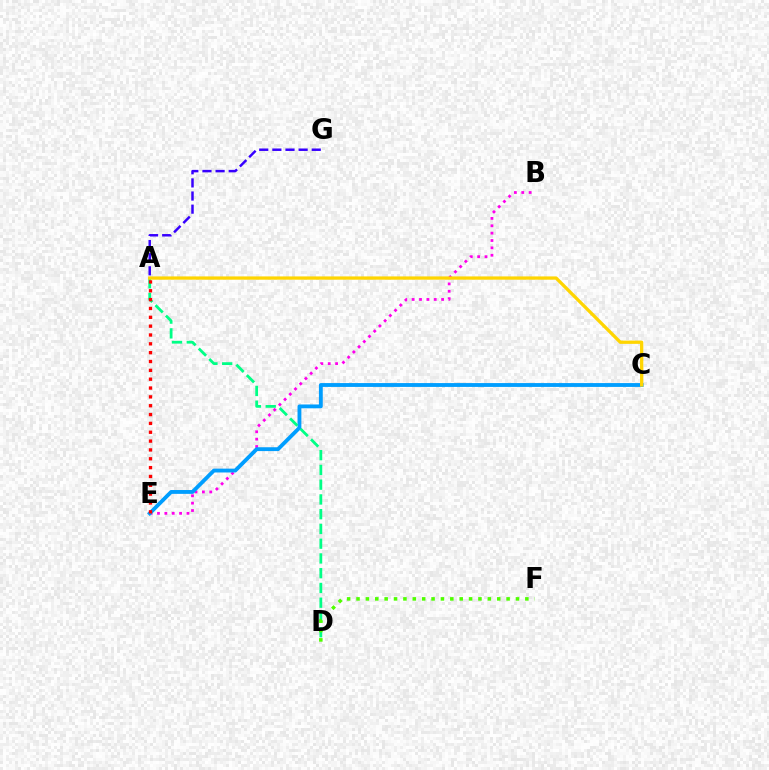{('B', 'E'): [{'color': '#ff00ed', 'line_style': 'dotted', 'thickness': 2.0}], ('C', 'E'): [{'color': '#009eff', 'line_style': 'solid', 'thickness': 2.76}], ('A', 'D'): [{'color': '#00ff86', 'line_style': 'dashed', 'thickness': 2.0}], ('A', 'C'): [{'color': '#ffd500', 'line_style': 'solid', 'thickness': 2.36}], ('D', 'F'): [{'color': '#4fff00', 'line_style': 'dotted', 'thickness': 2.55}], ('A', 'G'): [{'color': '#3700ff', 'line_style': 'dashed', 'thickness': 1.78}], ('A', 'E'): [{'color': '#ff0000', 'line_style': 'dotted', 'thickness': 2.4}]}